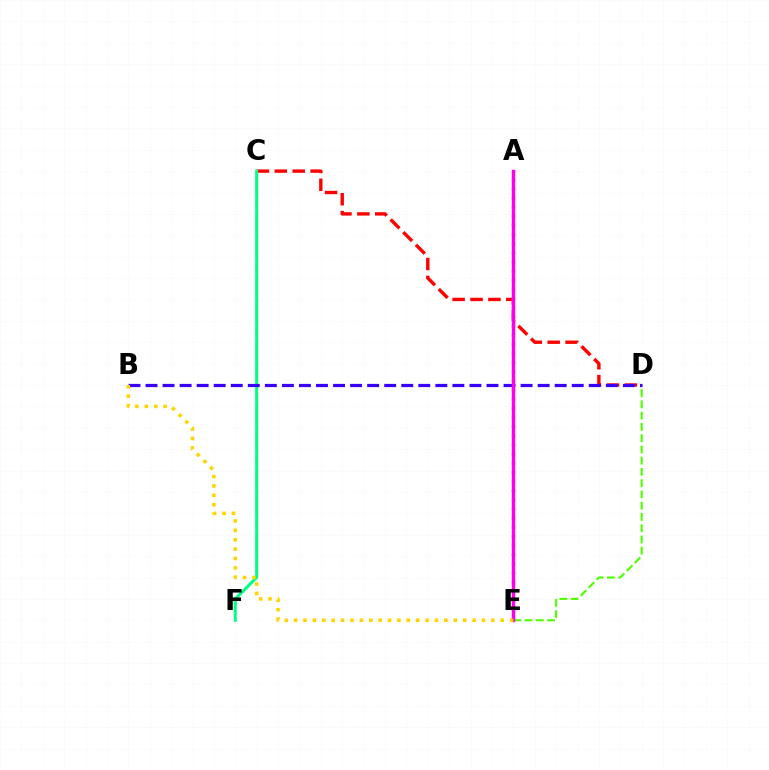{('C', 'D'): [{'color': '#ff0000', 'line_style': 'dashed', 'thickness': 2.43}], ('D', 'E'): [{'color': '#4fff00', 'line_style': 'dashed', 'thickness': 1.53}], ('C', 'F'): [{'color': '#00ff86', 'line_style': 'solid', 'thickness': 2.18}], ('A', 'E'): [{'color': '#009eff', 'line_style': 'dotted', 'thickness': 2.49}, {'color': '#ff00ed', 'line_style': 'solid', 'thickness': 2.46}], ('B', 'D'): [{'color': '#3700ff', 'line_style': 'dashed', 'thickness': 2.32}], ('B', 'E'): [{'color': '#ffd500', 'line_style': 'dotted', 'thickness': 2.55}]}